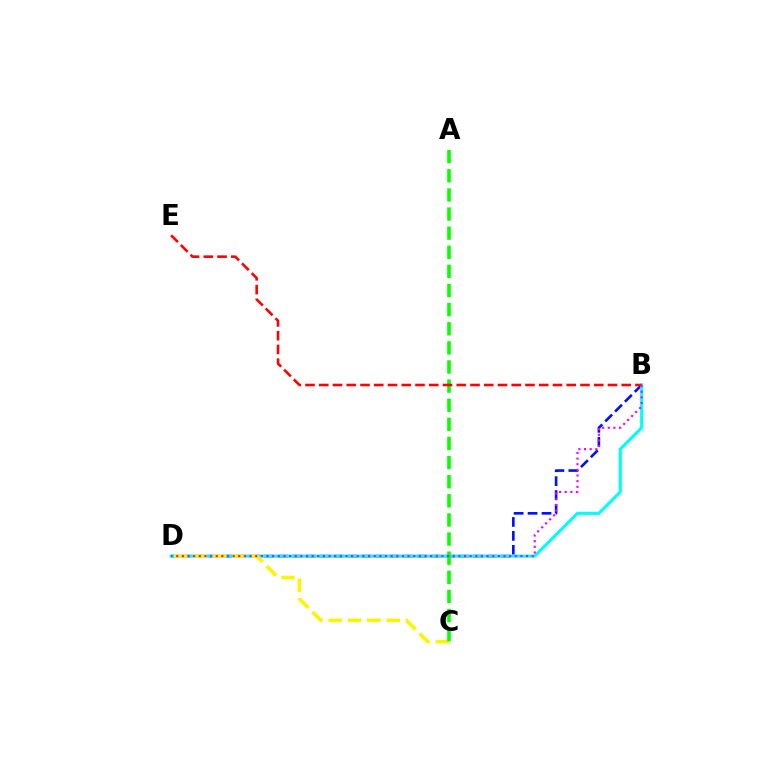{('B', 'D'): [{'color': '#0010ff', 'line_style': 'dashed', 'thickness': 1.89}, {'color': '#00fff6', 'line_style': 'solid', 'thickness': 2.24}, {'color': '#ee00ff', 'line_style': 'dotted', 'thickness': 1.53}], ('C', 'D'): [{'color': '#fcf500', 'line_style': 'dashed', 'thickness': 2.63}], ('A', 'C'): [{'color': '#08ff00', 'line_style': 'dashed', 'thickness': 2.6}], ('B', 'E'): [{'color': '#ff0000', 'line_style': 'dashed', 'thickness': 1.87}]}